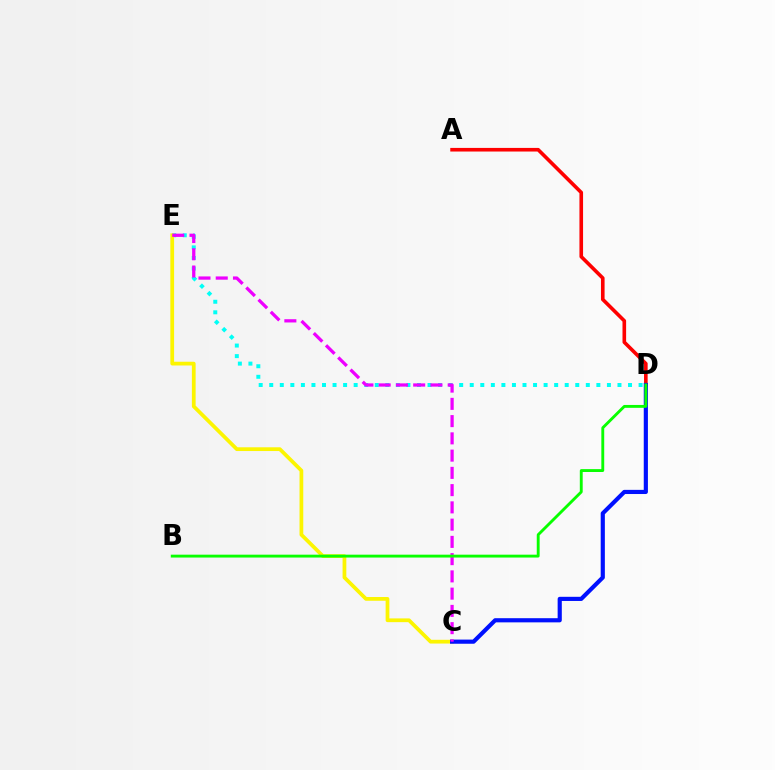{('D', 'E'): [{'color': '#00fff6', 'line_style': 'dotted', 'thickness': 2.87}], ('C', 'E'): [{'color': '#fcf500', 'line_style': 'solid', 'thickness': 2.7}, {'color': '#ee00ff', 'line_style': 'dashed', 'thickness': 2.34}], ('A', 'D'): [{'color': '#ff0000', 'line_style': 'solid', 'thickness': 2.6}], ('C', 'D'): [{'color': '#0010ff', 'line_style': 'solid', 'thickness': 3.0}], ('B', 'D'): [{'color': '#08ff00', 'line_style': 'solid', 'thickness': 2.07}]}